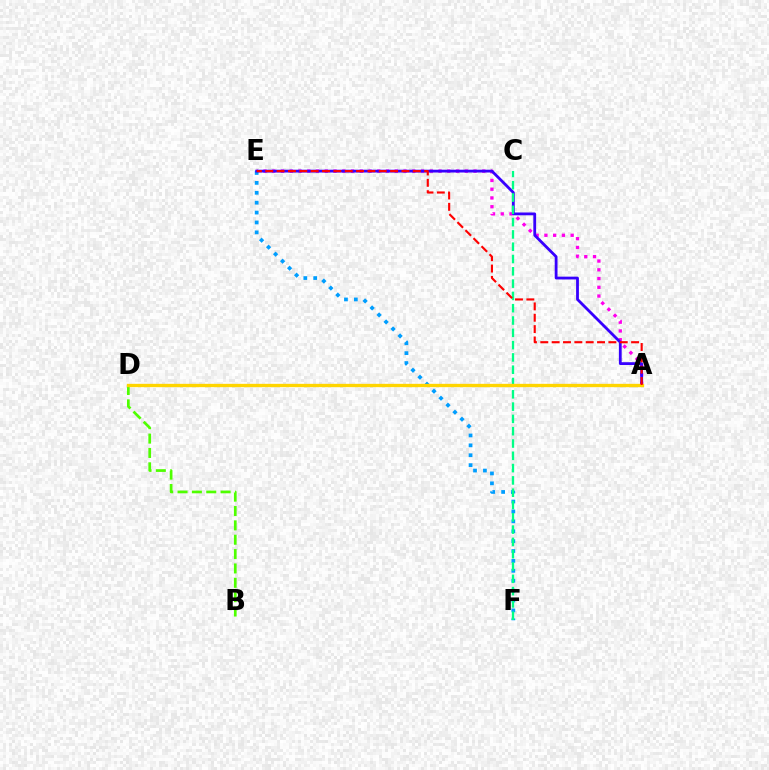{('A', 'E'): [{'color': '#ff00ed', 'line_style': 'dotted', 'thickness': 2.38}, {'color': '#3700ff', 'line_style': 'solid', 'thickness': 2.02}, {'color': '#ff0000', 'line_style': 'dashed', 'thickness': 1.54}], ('B', 'D'): [{'color': '#4fff00', 'line_style': 'dashed', 'thickness': 1.95}], ('E', 'F'): [{'color': '#009eff', 'line_style': 'dotted', 'thickness': 2.69}], ('C', 'F'): [{'color': '#00ff86', 'line_style': 'dashed', 'thickness': 1.67}], ('A', 'D'): [{'color': '#ffd500', 'line_style': 'solid', 'thickness': 2.4}]}